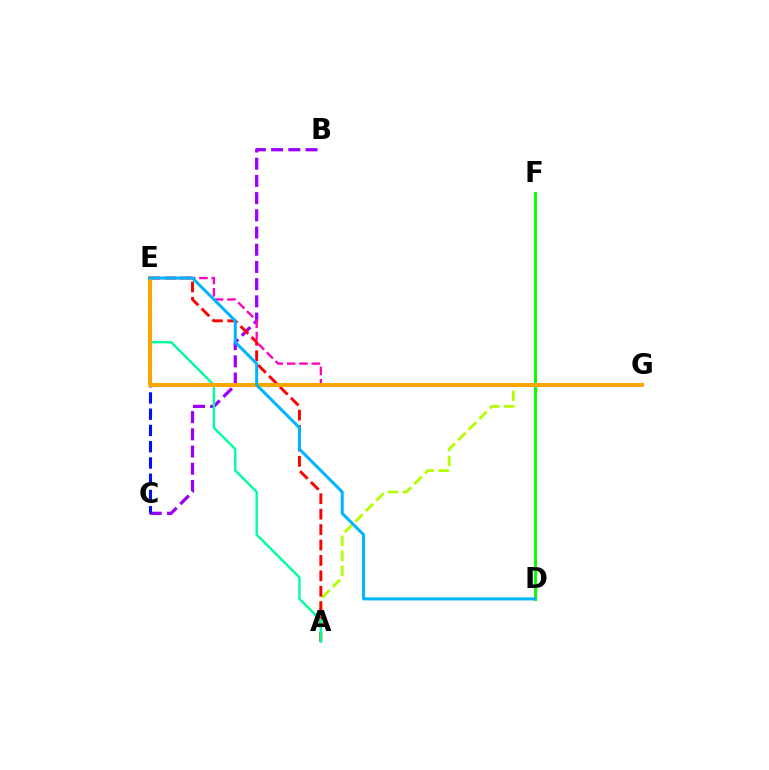{('B', 'C'): [{'color': '#9b00ff', 'line_style': 'dashed', 'thickness': 2.34}], ('A', 'G'): [{'color': '#b3ff00', 'line_style': 'dashed', 'thickness': 2.03}], ('A', 'E'): [{'color': '#ff0000', 'line_style': 'dashed', 'thickness': 2.09}, {'color': '#00ff9d', 'line_style': 'solid', 'thickness': 1.74}], ('D', 'F'): [{'color': '#08ff00', 'line_style': 'solid', 'thickness': 2.15}], ('E', 'G'): [{'color': '#ff00bd', 'line_style': 'dashed', 'thickness': 1.68}, {'color': '#ffa500', 'line_style': 'solid', 'thickness': 2.87}], ('C', 'E'): [{'color': '#0010ff', 'line_style': 'dashed', 'thickness': 2.21}], ('D', 'E'): [{'color': '#00b5ff', 'line_style': 'solid', 'thickness': 2.17}]}